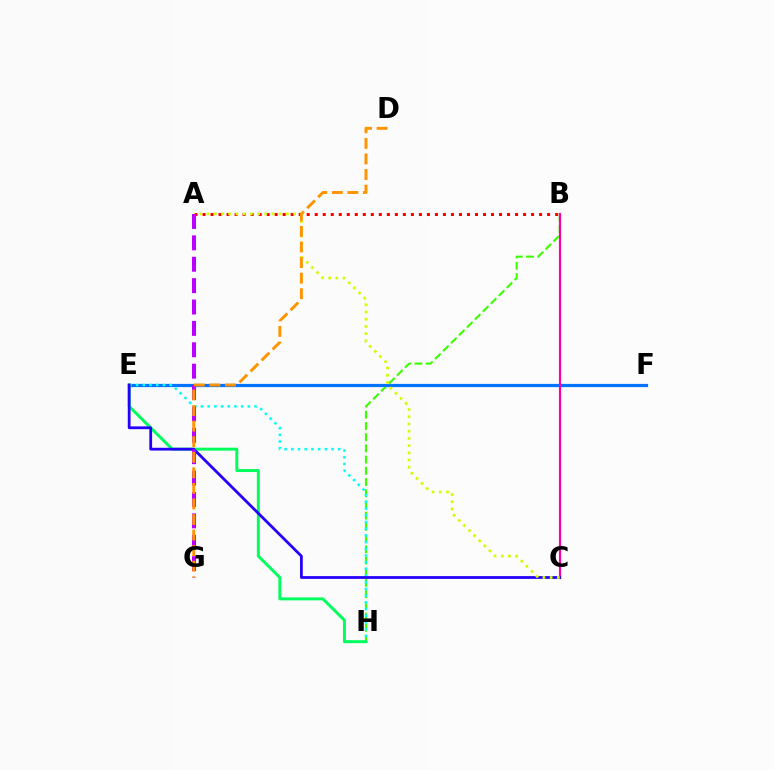{('B', 'H'): [{'color': '#3dff00', 'line_style': 'dashed', 'thickness': 1.52}], ('A', 'B'): [{'color': '#ff0000', 'line_style': 'dotted', 'thickness': 2.18}], ('E', 'F'): [{'color': '#0074ff', 'line_style': 'solid', 'thickness': 2.32}], ('E', 'H'): [{'color': '#00fff6', 'line_style': 'dotted', 'thickness': 1.82}, {'color': '#00ff5c', 'line_style': 'solid', 'thickness': 2.13}], ('B', 'C'): [{'color': '#ff00ac', 'line_style': 'solid', 'thickness': 1.56}], ('C', 'E'): [{'color': '#2500ff', 'line_style': 'solid', 'thickness': 2.0}], ('A', 'C'): [{'color': '#d1ff00', 'line_style': 'dotted', 'thickness': 1.96}], ('A', 'G'): [{'color': '#b900ff', 'line_style': 'dashed', 'thickness': 2.91}], ('D', 'G'): [{'color': '#ff9400', 'line_style': 'dashed', 'thickness': 2.11}]}